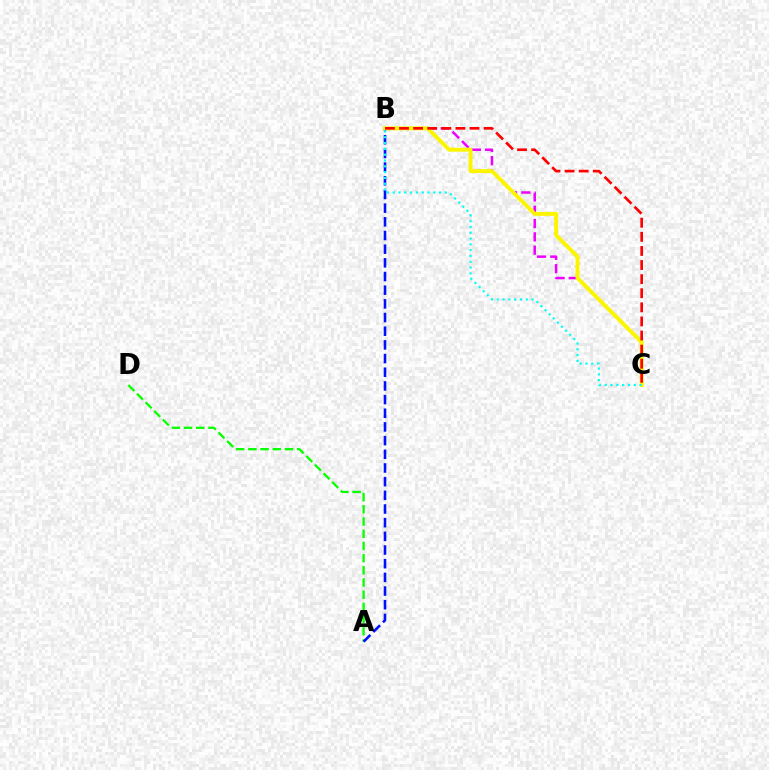{('A', 'D'): [{'color': '#08ff00', 'line_style': 'dashed', 'thickness': 1.66}], ('B', 'C'): [{'color': '#ee00ff', 'line_style': 'dashed', 'thickness': 1.81}, {'color': '#fcf500', 'line_style': 'solid', 'thickness': 2.83}, {'color': '#ff0000', 'line_style': 'dashed', 'thickness': 1.92}, {'color': '#00fff6', 'line_style': 'dotted', 'thickness': 1.58}], ('A', 'B'): [{'color': '#0010ff', 'line_style': 'dashed', 'thickness': 1.86}]}